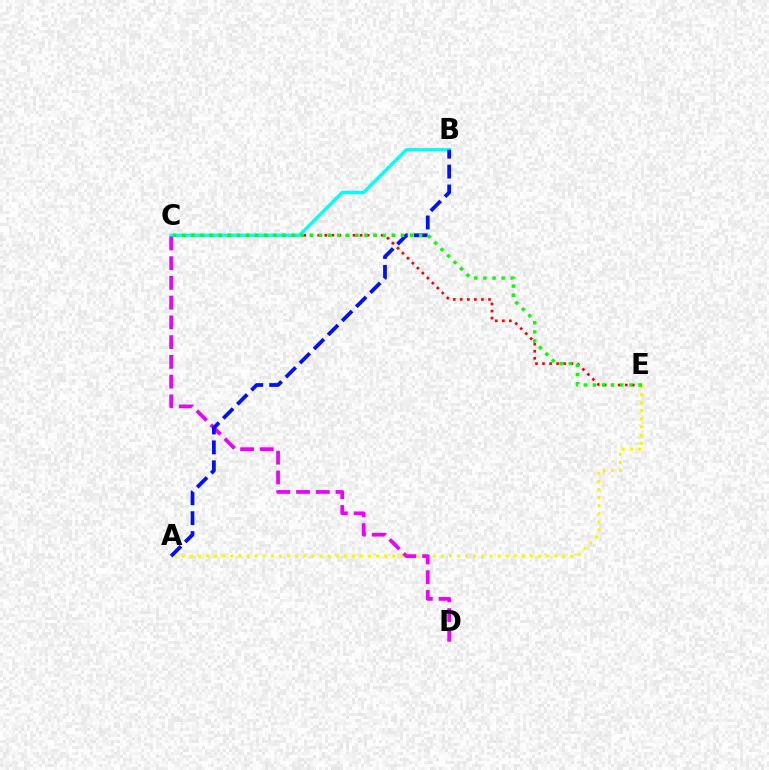{('A', 'E'): [{'color': '#fcf500', 'line_style': 'dotted', 'thickness': 2.2}], ('C', 'E'): [{'color': '#ff0000', 'line_style': 'dotted', 'thickness': 1.91}, {'color': '#08ff00', 'line_style': 'dotted', 'thickness': 2.48}], ('B', 'C'): [{'color': '#00fff6', 'line_style': 'solid', 'thickness': 2.41}], ('C', 'D'): [{'color': '#ee00ff', 'line_style': 'dashed', 'thickness': 2.68}], ('A', 'B'): [{'color': '#0010ff', 'line_style': 'dashed', 'thickness': 2.71}]}